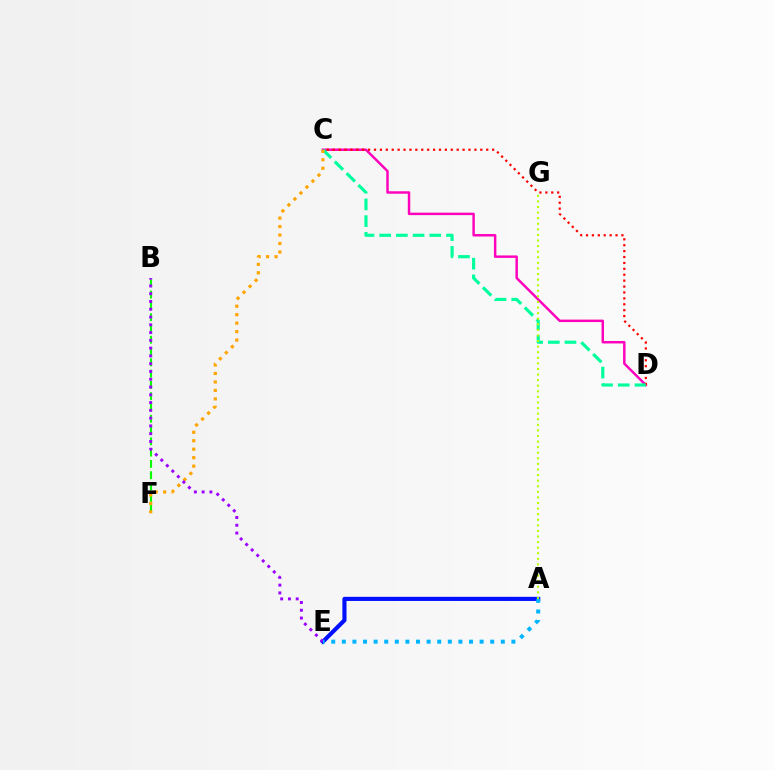{('C', 'D'): [{'color': '#ff00bd', 'line_style': 'solid', 'thickness': 1.77}, {'color': '#ff0000', 'line_style': 'dotted', 'thickness': 1.6}, {'color': '#00ff9d', 'line_style': 'dashed', 'thickness': 2.27}], ('A', 'E'): [{'color': '#0010ff', 'line_style': 'solid', 'thickness': 2.97}, {'color': '#00b5ff', 'line_style': 'dotted', 'thickness': 2.88}], ('B', 'F'): [{'color': '#08ff00', 'line_style': 'dashed', 'thickness': 1.53}], ('C', 'F'): [{'color': '#ffa500', 'line_style': 'dotted', 'thickness': 2.3}], ('A', 'G'): [{'color': '#b3ff00', 'line_style': 'dotted', 'thickness': 1.52}], ('B', 'E'): [{'color': '#9b00ff', 'line_style': 'dotted', 'thickness': 2.11}]}